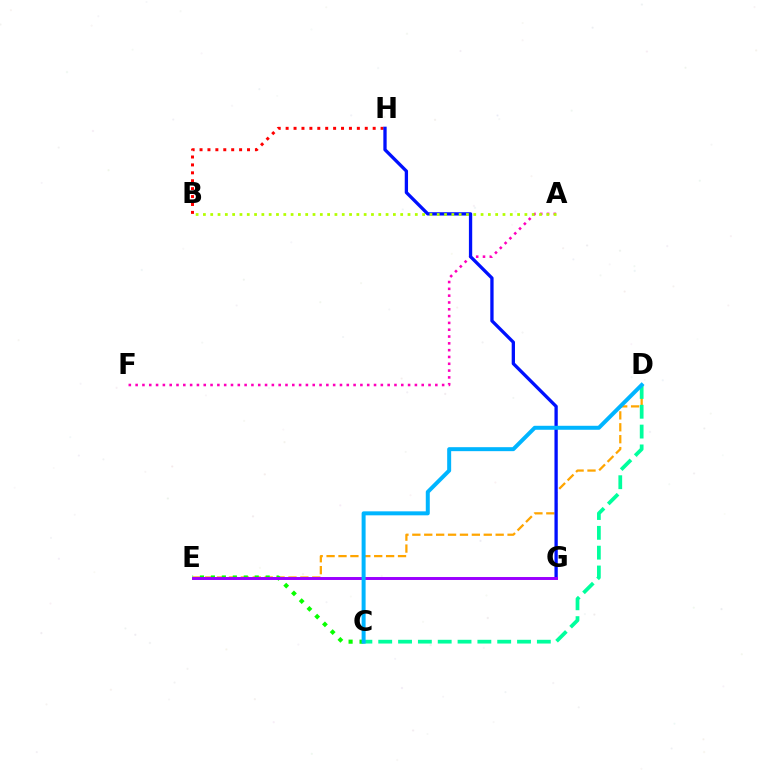{('D', 'E'): [{'color': '#ffa500', 'line_style': 'dashed', 'thickness': 1.62}], ('A', 'F'): [{'color': '#ff00bd', 'line_style': 'dotted', 'thickness': 1.85}], ('C', 'E'): [{'color': '#08ff00', 'line_style': 'dotted', 'thickness': 2.98}], ('B', 'H'): [{'color': '#ff0000', 'line_style': 'dotted', 'thickness': 2.15}], ('G', 'H'): [{'color': '#0010ff', 'line_style': 'solid', 'thickness': 2.38}], ('C', 'D'): [{'color': '#00ff9d', 'line_style': 'dashed', 'thickness': 2.69}, {'color': '#00b5ff', 'line_style': 'solid', 'thickness': 2.87}], ('E', 'G'): [{'color': '#9b00ff', 'line_style': 'solid', 'thickness': 2.13}], ('A', 'B'): [{'color': '#b3ff00', 'line_style': 'dotted', 'thickness': 1.99}]}